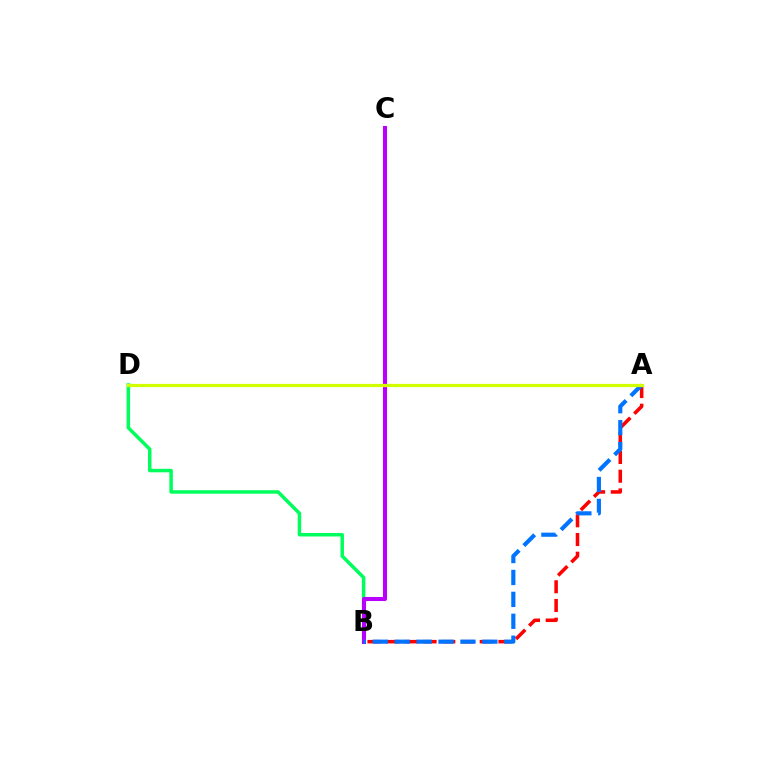{('B', 'D'): [{'color': '#00ff5c', 'line_style': 'solid', 'thickness': 2.52}], ('A', 'B'): [{'color': '#ff0000', 'line_style': 'dashed', 'thickness': 2.54}, {'color': '#0074ff', 'line_style': 'dashed', 'thickness': 2.98}], ('B', 'C'): [{'color': '#b900ff', 'line_style': 'solid', 'thickness': 2.92}], ('A', 'D'): [{'color': '#d1ff00', 'line_style': 'solid', 'thickness': 2.34}]}